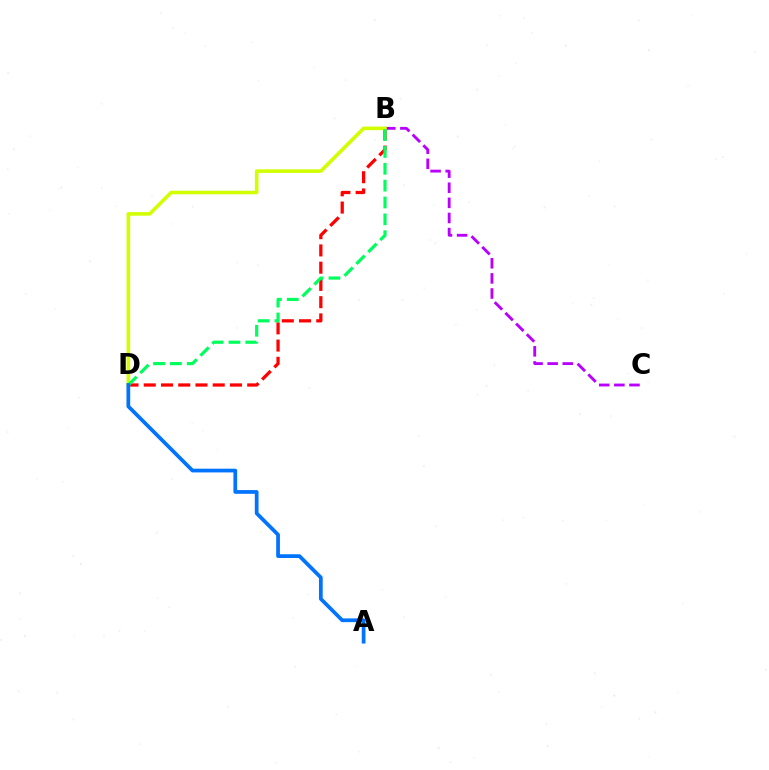{('B', 'C'): [{'color': '#b900ff', 'line_style': 'dashed', 'thickness': 2.05}], ('B', 'D'): [{'color': '#ff0000', 'line_style': 'dashed', 'thickness': 2.34}, {'color': '#d1ff00', 'line_style': 'solid', 'thickness': 2.58}, {'color': '#00ff5c', 'line_style': 'dashed', 'thickness': 2.29}], ('A', 'D'): [{'color': '#0074ff', 'line_style': 'solid', 'thickness': 2.69}]}